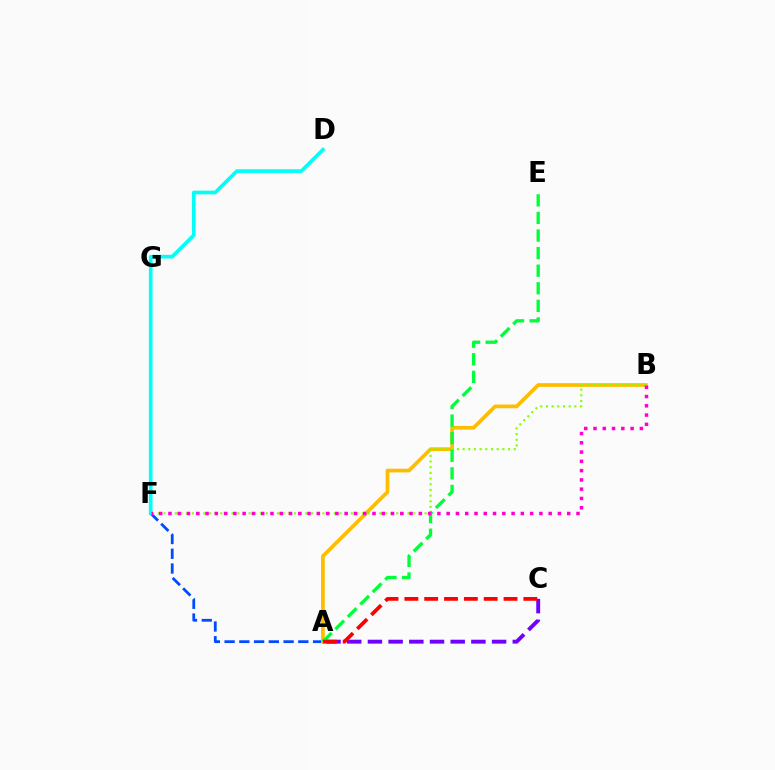{('A', 'F'): [{'color': '#004bff', 'line_style': 'dashed', 'thickness': 2.0}], ('A', 'B'): [{'color': '#ffbd00', 'line_style': 'solid', 'thickness': 2.67}], ('B', 'F'): [{'color': '#84ff00', 'line_style': 'dotted', 'thickness': 1.54}, {'color': '#ff00cf', 'line_style': 'dotted', 'thickness': 2.52}], ('D', 'F'): [{'color': '#00fff6', 'line_style': 'solid', 'thickness': 2.65}], ('A', 'E'): [{'color': '#00ff39', 'line_style': 'dashed', 'thickness': 2.39}], ('A', 'C'): [{'color': '#7200ff', 'line_style': 'dashed', 'thickness': 2.81}, {'color': '#ff0000', 'line_style': 'dashed', 'thickness': 2.69}]}